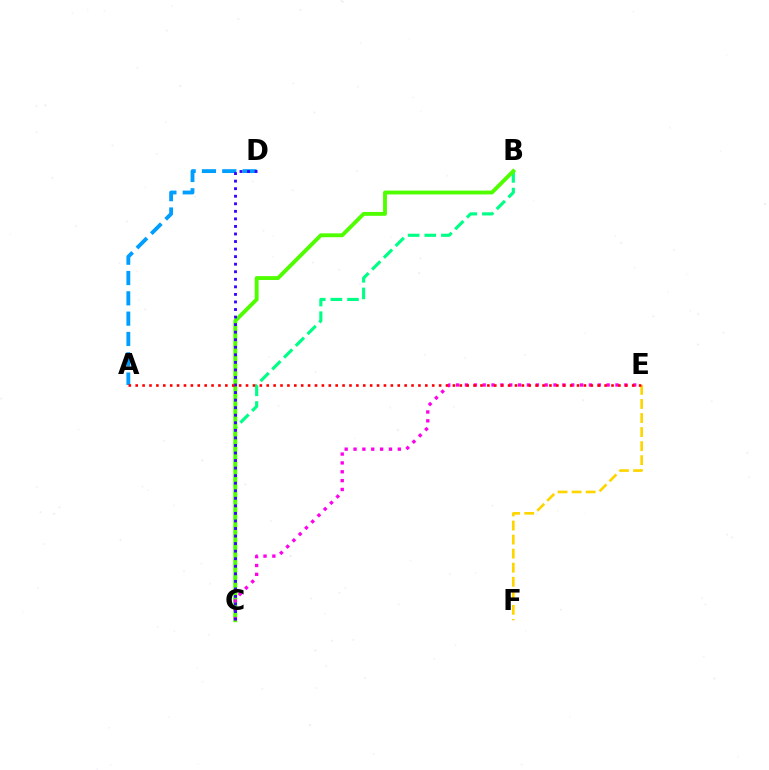{('B', 'C'): [{'color': '#00ff86', 'line_style': 'dashed', 'thickness': 2.26}, {'color': '#4fff00', 'line_style': 'solid', 'thickness': 2.79}], ('A', 'D'): [{'color': '#009eff', 'line_style': 'dashed', 'thickness': 2.76}], ('E', 'F'): [{'color': '#ffd500', 'line_style': 'dashed', 'thickness': 1.91}], ('C', 'E'): [{'color': '#ff00ed', 'line_style': 'dotted', 'thickness': 2.41}], ('C', 'D'): [{'color': '#3700ff', 'line_style': 'dotted', 'thickness': 2.05}], ('A', 'E'): [{'color': '#ff0000', 'line_style': 'dotted', 'thickness': 1.87}]}